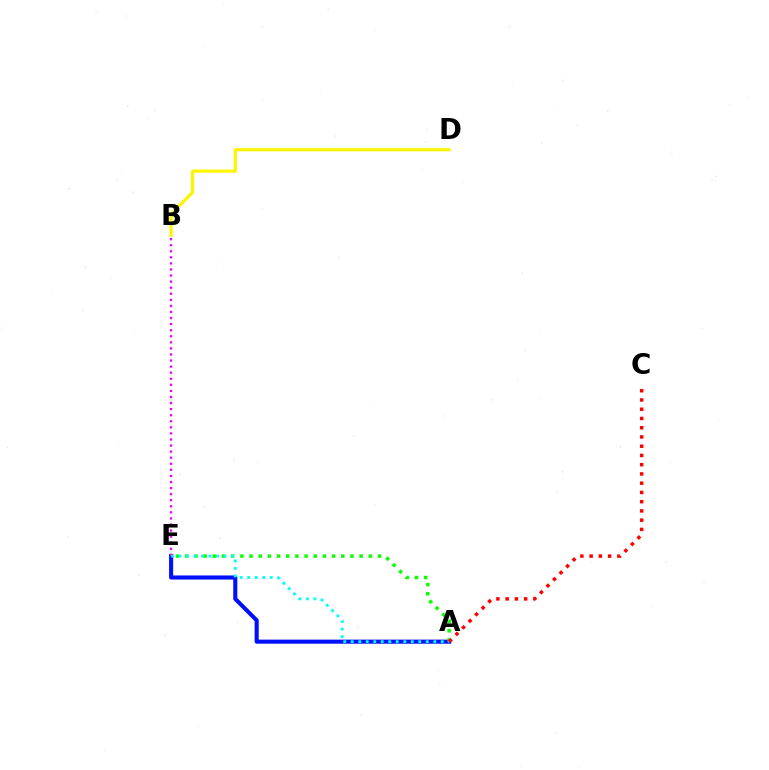{('A', 'E'): [{'color': '#0010ff', 'line_style': 'solid', 'thickness': 2.94}, {'color': '#08ff00', 'line_style': 'dotted', 'thickness': 2.49}, {'color': '#00fff6', 'line_style': 'dotted', 'thickness': 2.04}], ('B', 'E'): [{'color': '#ee00ff', 'line_style': 'dotted', 'thickness': 1.65}], ('B', 'D'): [{'color': '#fcf500', 'line_style': 'solid', 'thickness': 2.3}], ('A', 'C'): [{'color': '#ff0000', 'line_style': 'dotted', 'thickness': 2.51}]}